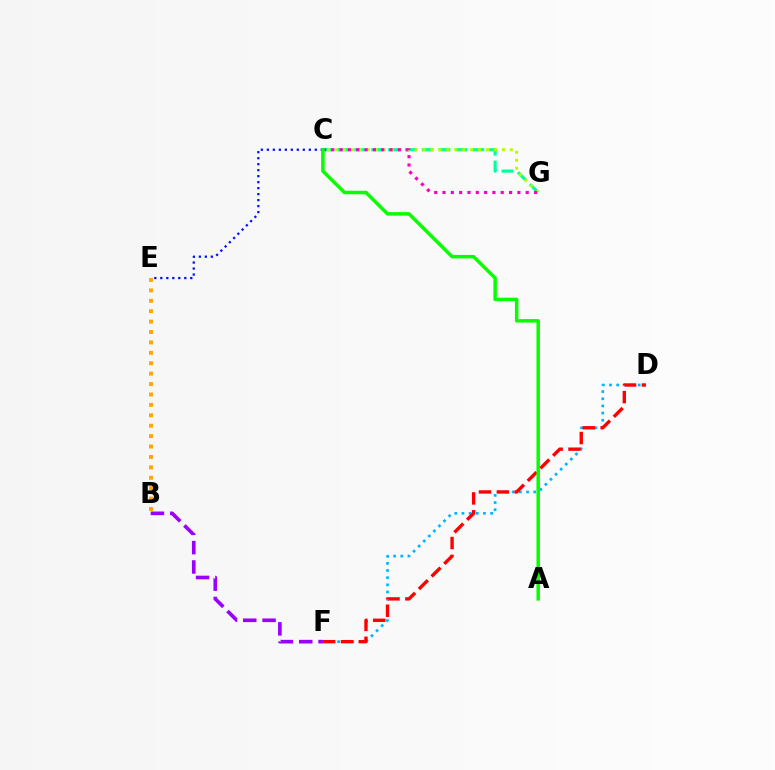{('B', 'F'): [{'color': '#9b00ff', 'line_style': 'dashed', 'thickness': 2.63}], ('C', 'E'): [{'color': '#0010ff', 'line_style': 'dotted', 'thickness': 1.63}], ('D', 'F'): [{'color': '#00b5ff', 'line_style': 'dotted', 'thickness': 1.95}, {'color': '#ff0000', 'line_style': 'dashed', 'thickness': 2.43}], ('C', 'G'): [{'color': '#00ff9d', 'line_style': 'dashed', 'thickness': 2.29}, {'color': '#b3ff00', 'line_style': 'dotted', 'thickness': 2.16}, {'color': '#ff00bd', 'line_style': 'dotted', 'thickness': 2.26}], ('B', 'E'): [{'color': '#ffa500', 'line_style': 'dotted', 'thickness': 2.83}], ('A', 'C'): [{'color': '#08ff00', 'line_style': 'solid', 'thickness': 2.51}]}